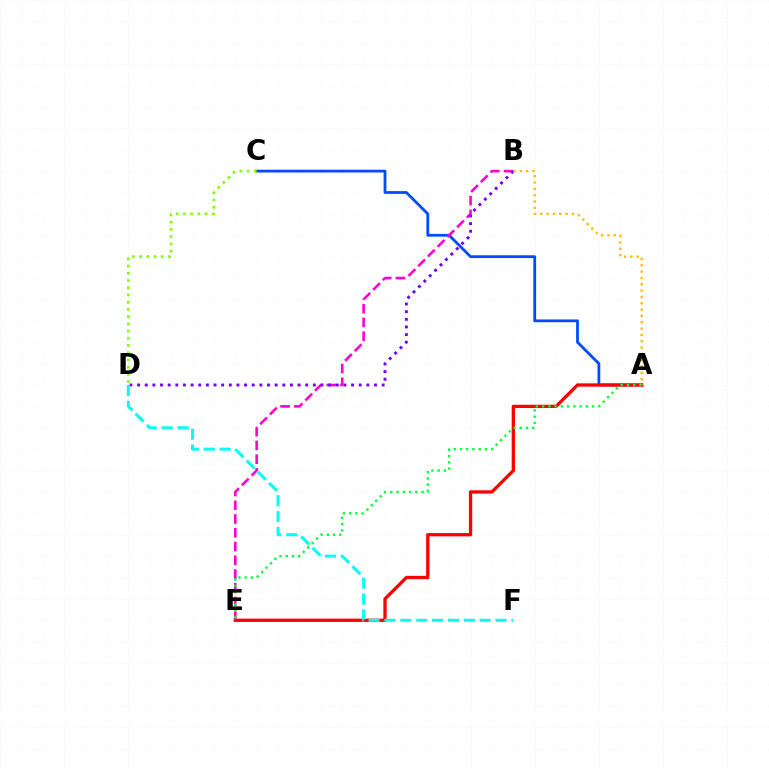{('A', 'C'): [{'color': '#004bff', 'line_style': 'solid', 'thickness': 2.0}], ('C', 'D'): [{'color': '#84ff00', 'line_style': 'dotted', 'thickness': 1.96}], ('A', 'E'): [{'color': '#ff0000', 'line_style': 'solid', 'thickness': 2.37}, {'color': '#00ff39', 'line_style': 'dotted', 'thickness': 1.7}], ('B', 'E'): [{'color': '#ff00cf', 'line_style': 'dashed', 'thickness': 1.87}], ('B', 'D'): [{'color': '#7200ff', 'line_style': 'dotted', 'thickness': 2.08}], ('A', 'B'): [{'color': '#ffbd00', 'line_style': 'dotted', 'thickness': 1.72}], ('D', 'F'): [{'color': '#00fff6', 'line_style': 'dashed', 'thickness': 2.16}]}